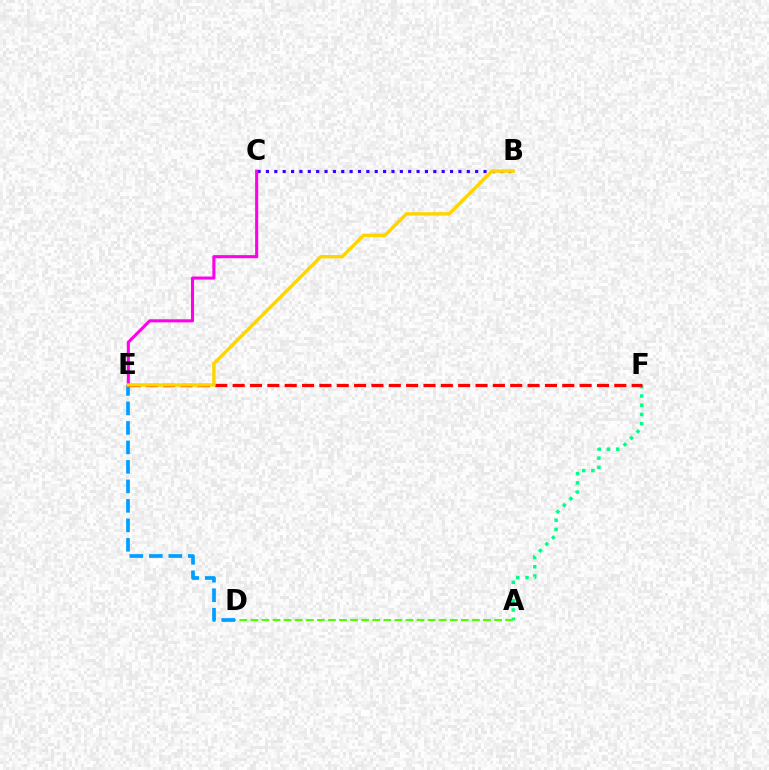{('B', 'C'): [{'color': '#3700ff', 'line_style': 'dotted', 'thickness': 2.27}], ('D', 'E'): [{'color': '#009eff', 'line_style': 'dashed', 'thickness': 2.65}], ('C', 'E'): [{'color': '#ff00ed', 'line_style': 'solid', 'thickness': 2.22}], ('A', 'F'): [{'color': '#00ff86', 'line_style': 'dotted', 'thickness': 2.51}], ('E', 'F'): [{'color': '#ff0000', 'line_style': 'dashed', 'thickness': 2.36}], ('B', 'E'): [{'color': '#ffd500', 'line_style': 'solid', 'thickness': 2.45}], ('A', 'D'): [{'color': '#4fff00', 'line_style': 'dashed', 'thickness': 1.5}]}